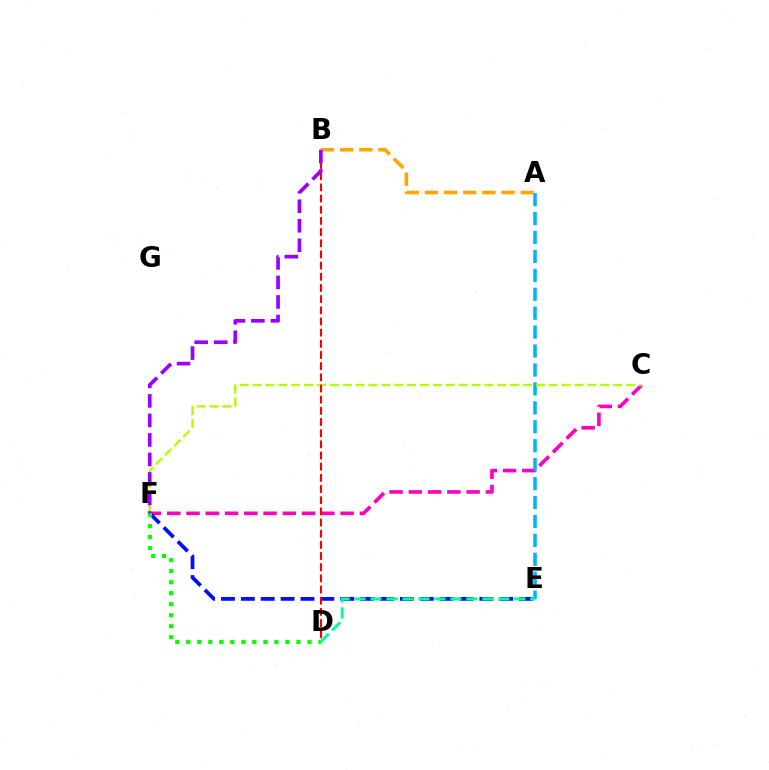{('C', 'F'): [{'color': '#ff00bd', 'line_style': 'dashed', 'thickness': 2.62}, {'color': '#b3ff00', 'line_style': 'dashed', 'thickness': 1.75}], ('A', 'E'): [{'color': '#00b5ff', 'line_style': 'dashed', 'thickness': 2.57}], ('A', 'B'): [{'color': '#ffa500', 'line_style': 'dashed', 'thickness': 2.6}], ('E', 'F'): [{'color': '#0010ff', 'line_style': 'dashed', 'thickness': 2.7}], ('B', 'D'): [{'color': '#ff0000', 'line_style': 'dashed', 'thickness': 1.52}], ('D', 'F'): [{'color': '#08ff00', 'line_style': 'dotted', 'thickness': 2.99}], ('B', 'F'): [{'color': '#9b00ff', 'line_style': 'dashed', 'thickness': 2.65}], ('D', 'E'): [{'color': '#00ff9d', 'line_style': 'dashed', 'thickness': 2.17}]}